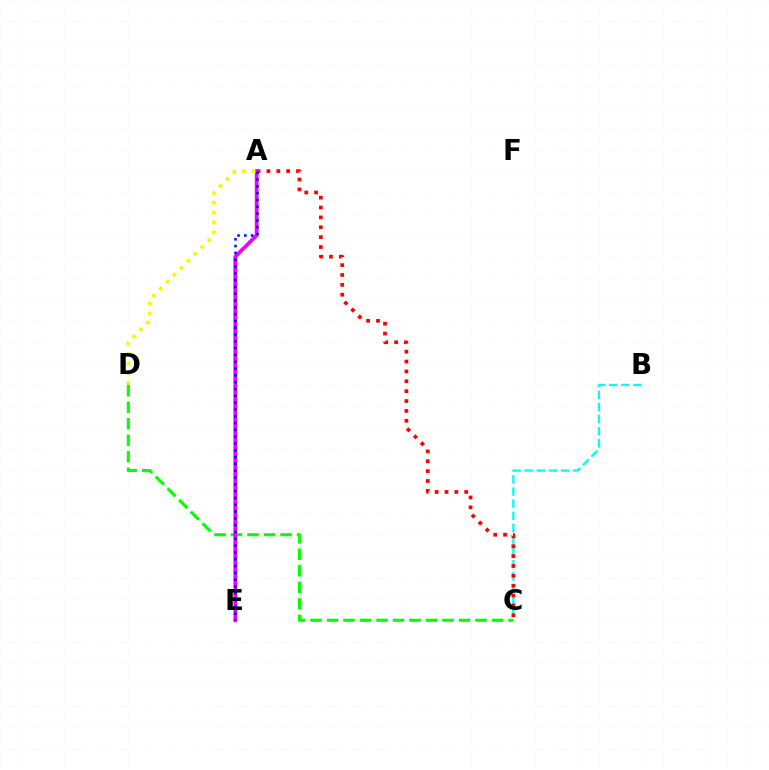{('B', 'C'): [{'color': '#00fff6', 'line_style': 'dashed', 'thickness': 1.65}], ('A', 'C'): [{'color': '#ff0000', 'line_style': 'dotted', 'thickness': 2.68}], ('C', 'D'): [{'color': '#08ff00', 'line_style': 'dashed', 'thickness': 2.24}], ('A', 'E'): [{'color': '#ee00ff', 'line_style': 'solid', 'thickness': 2.71}, {'color': '#0010ff', 'line_style': 'dotted', 'thickness': 1.85}], ('A', 'D'): [{'color': '#fcf500', 'line_style': 'dotted', 'thickness': 2.66}]}